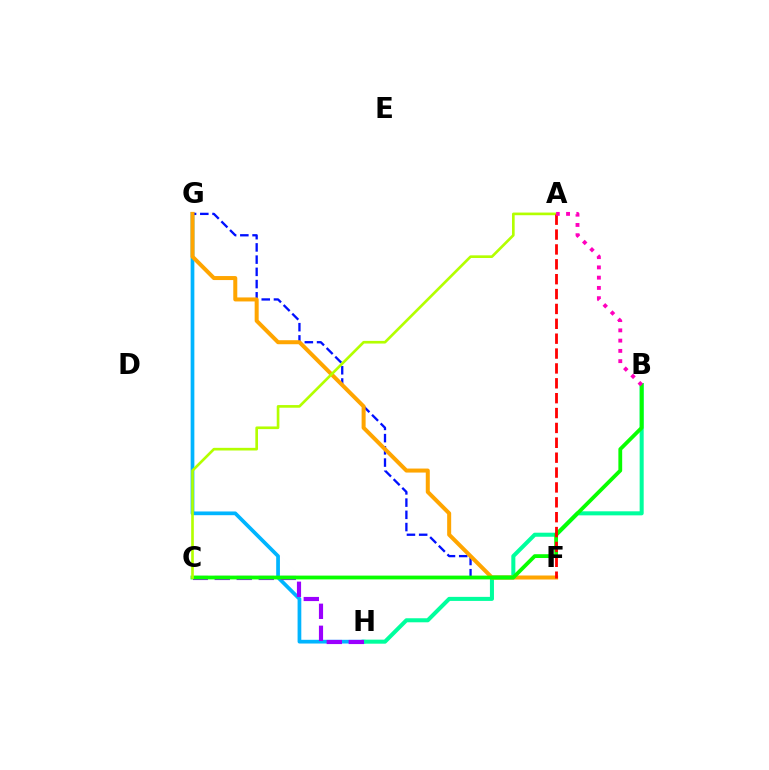{('G', 'H'): [{'color': '#00b5ff', 'line_style': 'solid', 'thickness': 2.68}], ('F', 'G'): [{'color': '#0010ff', 'line_style': 'dashed', 'thickness': 1.66}, {'color': '#ffa500', 'line_style': 'solid', 'thickness': 2.89}], ('B', 'H'): [{'color': '#00ff9d', 'line_style': 'solid', 'thickness': 2.91}], ('C', 'H'): [{'color': '#9b00ff', 'line_style': 'dashed', 'thickness': 2.99}], ('B', 'C'): [{'color': '#08ff00', 'line_style': 'solid', 'thickness': 2.73}], ('A', 'C'): [{'color': '#b3ff00', 'line_style': 'solid', 'thickness': 1.91}], ('A', 'F'): [{'color': '#ff0000', 'line_style': 'dashed', 'thickness': 2.02}], ('A', 'B'): [{'color': '#ff00bd', 'line_style': 'dotted', 'thickness': 2.79}]}